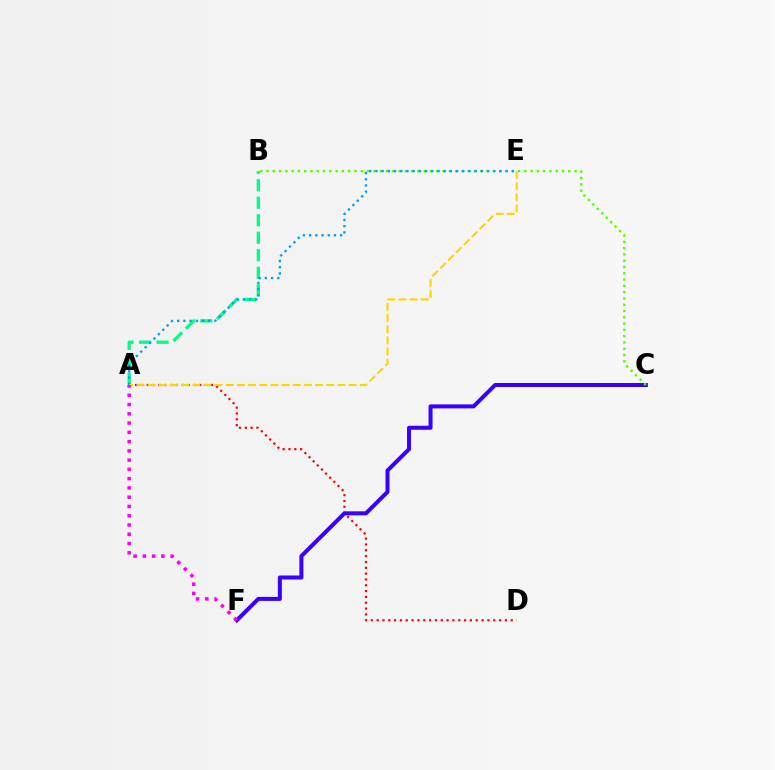{('A', 'D'): [{'color': '#ff0000', 'line_style': 'dotted', 'thickness': 1.58}], ('C', 'F'): [{'color': '#3700ff', 'line_style': 'solid', 'thickness': 2.89}], ('A', 'B'): [{'color': '#00ff86', 'line_style': 'dashed', 'thickness': 2.38}], ('B', 'C'): [{'color': '#4fff00', 'line_style': 'dotted', 'thickness': 1.71}], ('A', 'E'): [{'color': '#009eff', 'line_style': 'dotted', 'thickness': 1.69}, {'color': '#ffd500', 'line_style': 'dashed', 'thickness': 1.52}], ('A', 'F'): [{'color': '#ff00ed', 'line_style': 'dotted', 'thickness': 2.52}]}